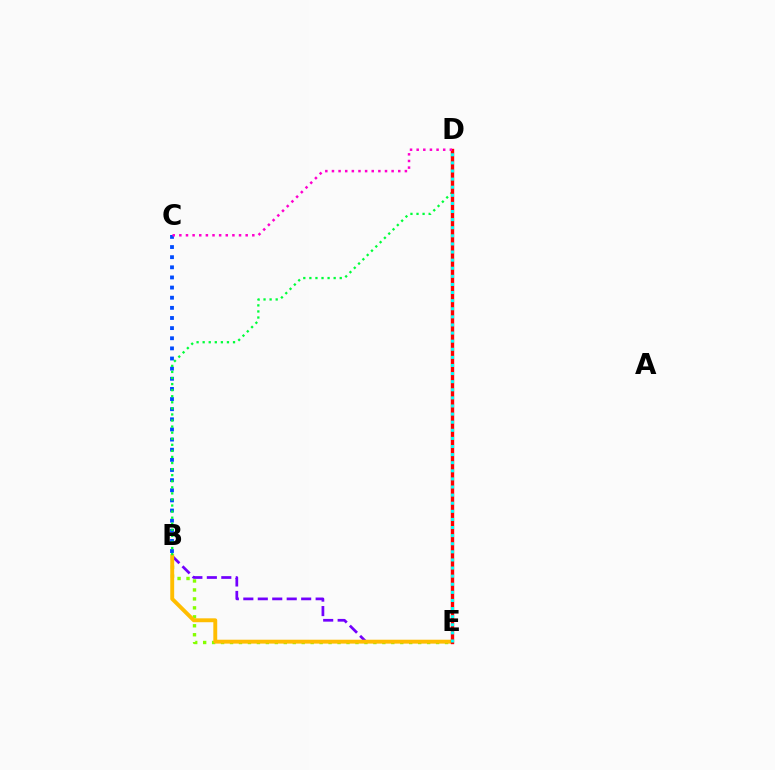{('B', 'E'): [{'color': '#84ff00', 'line_style': 'dotted', 'thickness': 2.43}, {'color': '#7200ff', 'line_style': 'dashed', 'thickness': 1.97}, {'color': '#ffbd00', 'line_style': 'solid', 'thickness': 2.81}], ('B', 'C'): [{'color': '#004bff', 'line_style': 'dotted', 'thickness': 2.75}], ('B', 'D'): [{'color': '#00ff39', 'line_style': 'dotted', 'thickness': 1.65}], ('D', 'E'): [{'color': '#ff0000', 'line_style': 'solid', 'thickness': 2.43}, {'color': '#00fff6', 'line_style': 'dotted', 'thickness': 2.2}], ('C', 'D'): [{'color': '#ff00cf', 'line_style': 'dotted', 'thickness': 1.8}]}